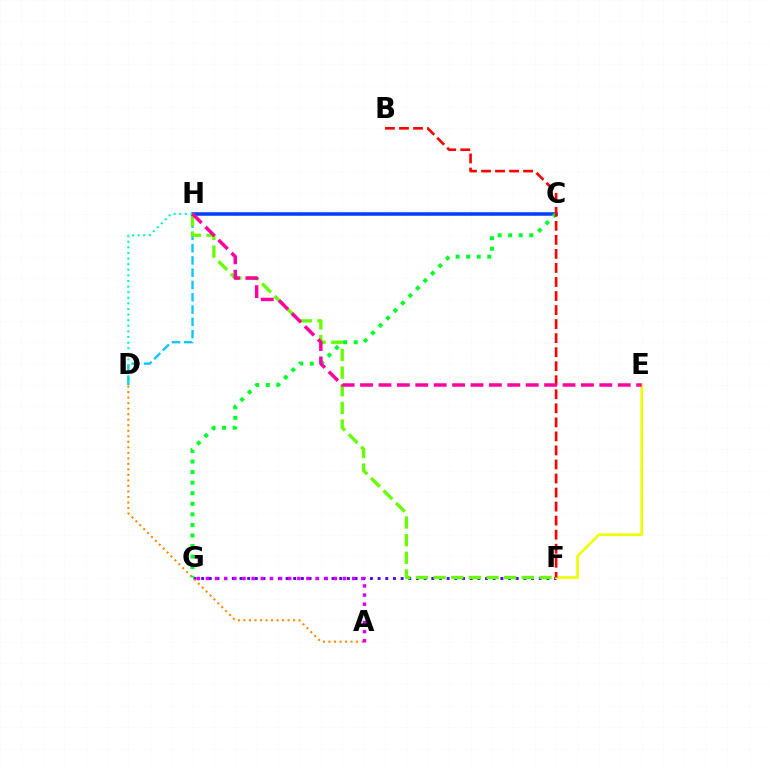{('D', 'H'): [{'color': '#00c7ff', 'line_style': 'dashed', 'thickness': 1.67}, {'color': '#00ffaf', 'line_style': 'dotted', 'thickness': 1.52}], ('F', 'G'): [{'color': '#4f00ff', 'line_style': 'dotted', 'thickness': 2.08}], ('A', 'D'): [{'color': '#ff8800', 'line_style': 'dotted', 'thickness': 1.5}], ('F', 'H'): [{'color': '#66ff00', 'line_style': 'dashed', 'thickness': 2.4}], ('C', 'H'): [{'color': '#003fff', 'line_style': 'solid', 'thickness': 2.54}], ('A', 'G'): [{'color': '#d600ff', 'line_style': 'dotted', 'thickness': 2.48}], ('C', 'G'): [{'color': '#00ff27', 'line_style': 'dotted', 'thickness': 2.87}], ('E', 'F'): [{'color': '#eeff00', 'line_style': 'solid', 'thickness': 1.91}], ('B', 'F'): [{'color': '#ff0000', 'line_style': 'dashed', 'thickness': 1.91}], ('E', 'H'): [{'color': '#ff00a0', 'line_style': 'dashed', 'thickness': 2.5}]}